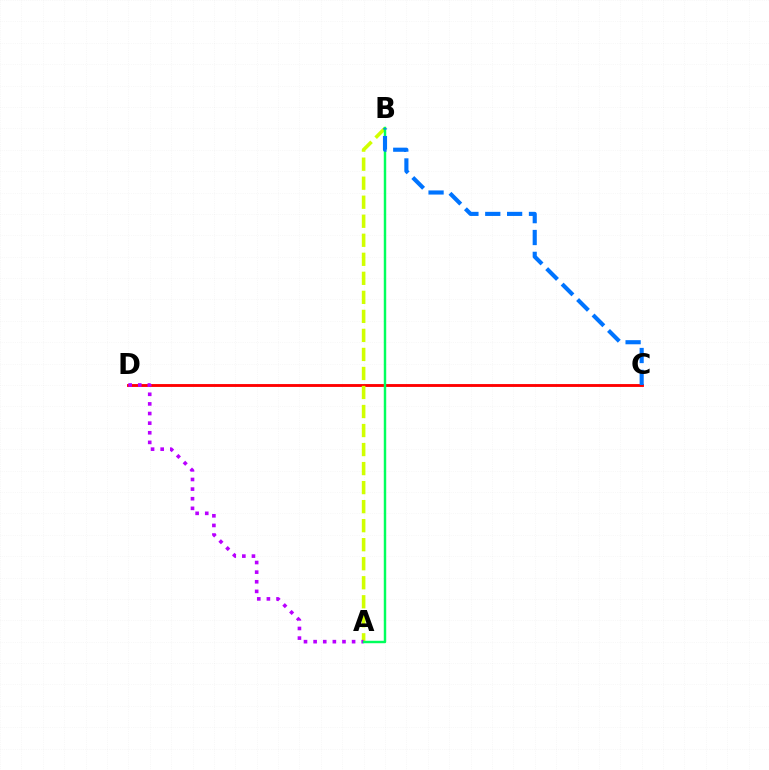{('C', 'D'): [{'color': '#ff0000', 'line_style': 'solid', 'thickness': 2.06}], ('A', 'B'): [{'color': '#d1ff00', 'line_style': 'dashed', 'thickness': 2.58}, {'color': '#00ff5c', 'line_style': 'solid', 'thickness': 1.76}], ('A', 'D'): [{'color': '#b900ff', 'line_style': 'dotted', 'thickness': 2.61}], ('B', 'C'): [{'color': '#0074ff', 'line_style': 'dashed', 'thickness': 2.97}]}